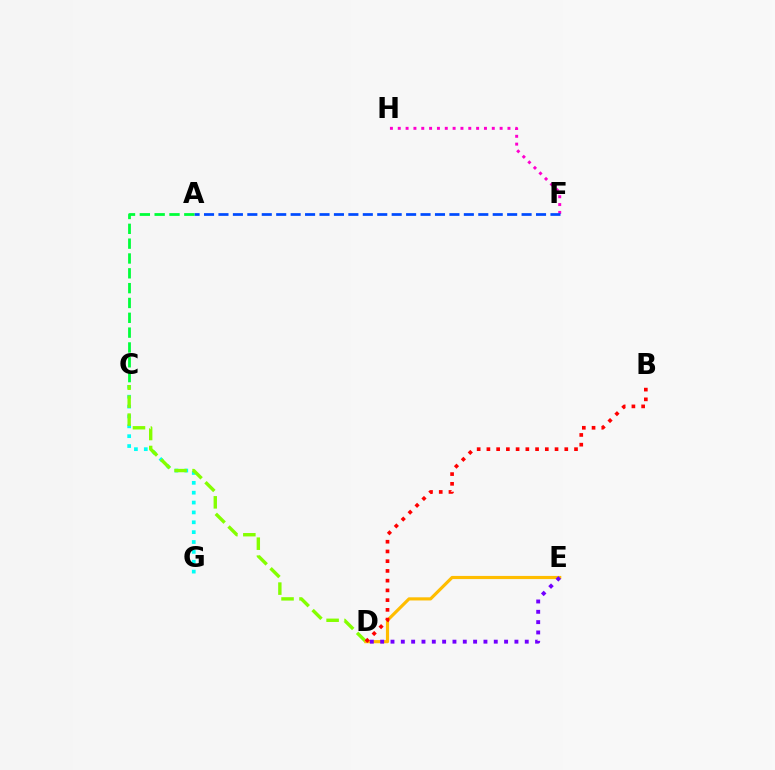{('C', 'G'): [{'color': '#00fff6', 'line_style': 'dotted', 'thickness': 2.68}], ('C', 'D'): [{'color': '#84ff00', 'line_style': 'dashed', 'thickness': 2.44}], ('F', 'H'): [{'color': '#ff00cf', 'line_style': 'dotted', 'thickness': 2.13}], ('A', 'F'): [{'color': '#004bff', 'line_style': 'dashed', 'thickness': 1.96}], ('D', 'E'): [{'color': '#ffbd00', 'line_style': 'solid', 'thickness': 2.27}, {'color': '#7200ff', 'line_style': 'dotted', 'thickness': 2.81}], ('A', 'C'): [{'color': '#00ff39', 'line_style': 'dashed', 'thickness': 2.01}], ('B', 'D'): [{'color': '#ff0000', 'line_style': 'dotted', 'thickness': 2.64}]}